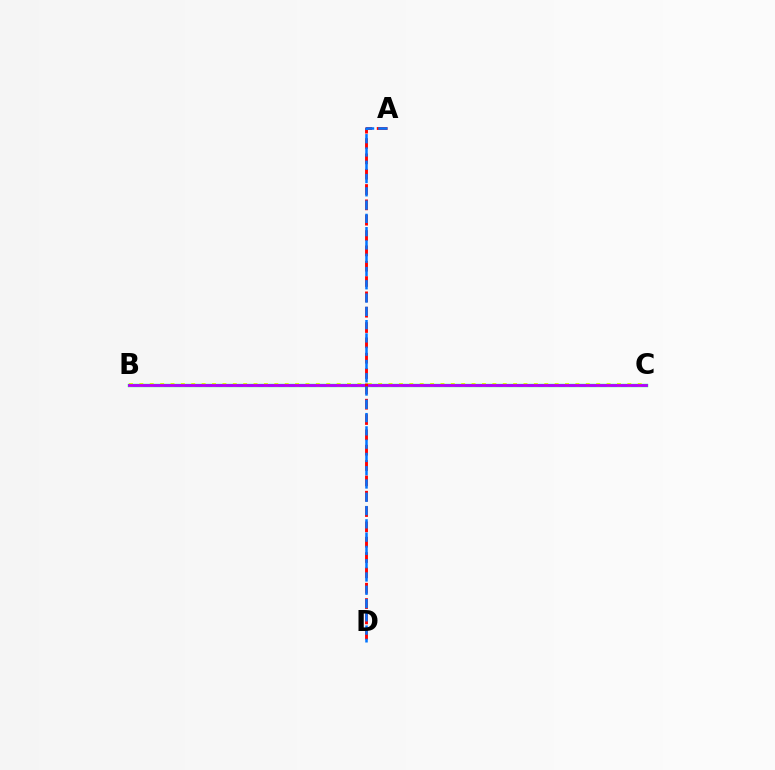{('B', 'C'): [{'color': '#00ff5c', 'line_style': 'solid', 'thickness': 2.41}, {'color': '#d1ff00', 'line_style': 'dotted', 'thickness': 2.82}, {'color': '#b900ff', 'line_style': 'solid', 'thickness': 2.03}], ('A', 'D'): [{'color': '#ff0000', 'line_style': 'dashed', 'thickness': 2.08}, {'color': '#0074ff', 'line_style': 'dashed', 'thickness': 1.8}]}